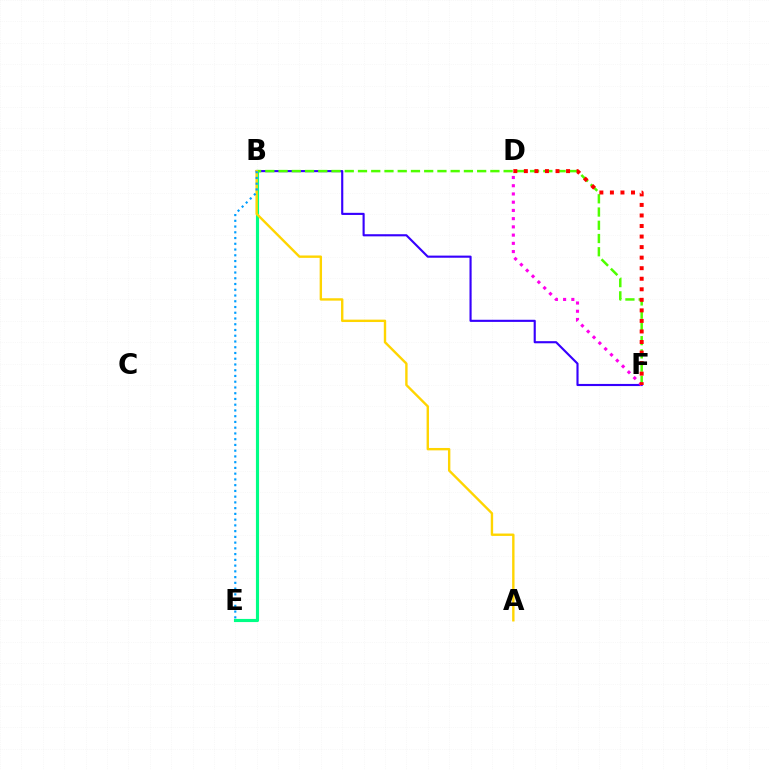{('B', 'E'): [{'color': '#00ff86', 'line_style': 'solid', 'thickness': 2.26}, {'color': '#009eff', 'line_style': 'dotted', 'thickness': 1.56}], ('B', 'F'): [{'color': '#3700ff', 'line_style': 'solid', 'thickness': 1.53}, {'color': '#4fff00', 'line_style': 'dashed', 'thickness': 1.8}], ('A', 'B'): [{'color': '#ffd500', 'line_style': 'solid', 'thickness': 1.72}], ('D', 'F'): [{'color': '#ff00ed', 'line_style': 'dotted', 'thickness': 2.24}, {'color': '#ff0000', 'line_style': 'dotted', 'thickness': 2.87}]}